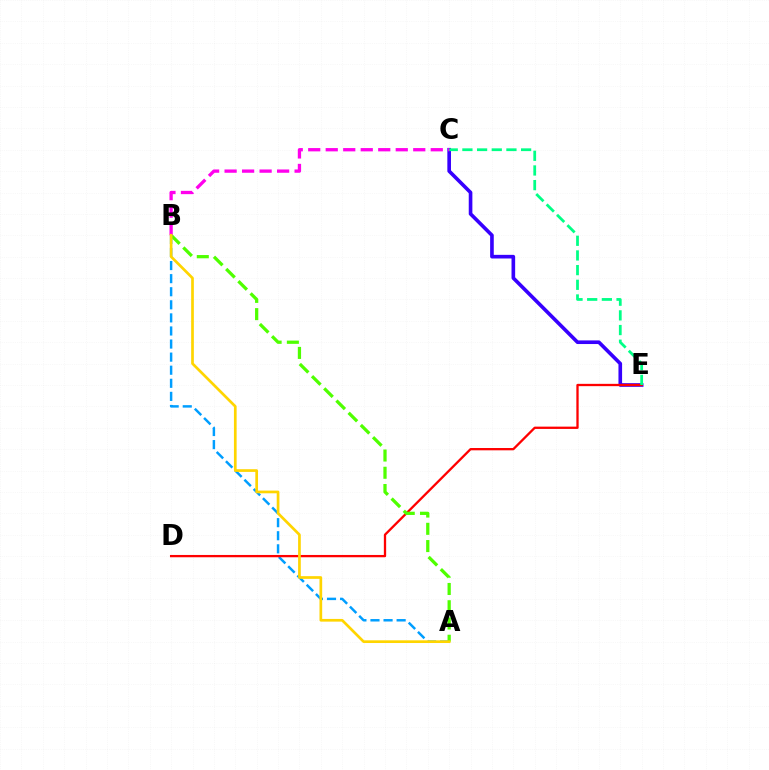{('C', 'E'): [{'color': '#3700ff', 'line_style': 'solid', 'thickness': 2.62}, {'color': '#00ff86', 'line_style': 'dashed', 'thickness': 1.99}], ('A', 'B'): [{'color': '#009eff', 'line_style': 'dashed', 'thickness': 1.78}, {'color': '#4fff00', 'line_style': 'dashed', 'thickness': 2.34}, {'color': '#ffd500', 'line_style': 'solid', 'thickness': 1.94}], ('D', 'E'): [{'color': '#ff0000', 'line_style': 'solid', 'thickness': 1.66}], ('B', 'C'): [{'color': '#ff00ed', 'line_style': 'dashed', 'thickness': 2.38}]}